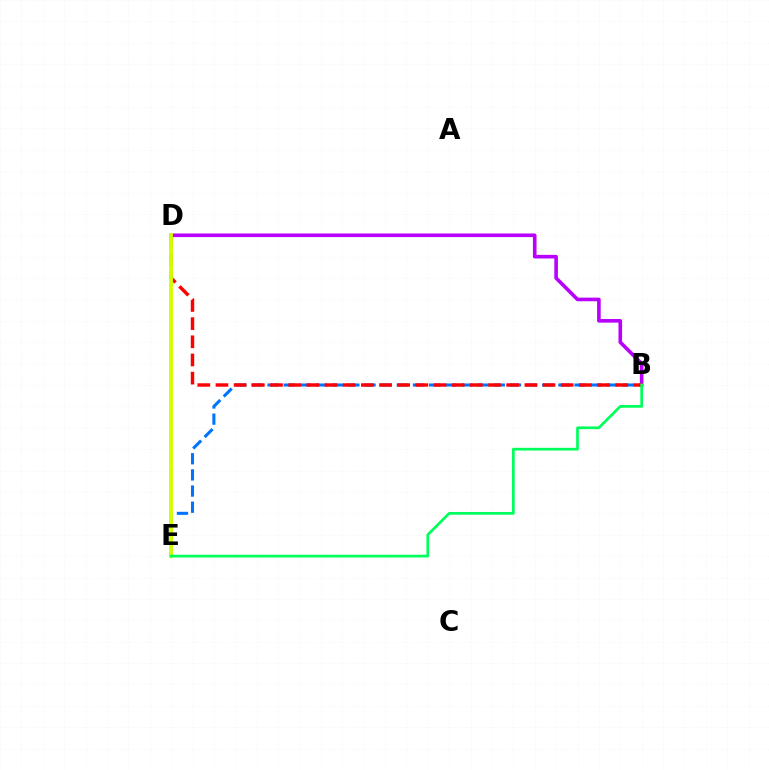{('B', 'E'): [{'color': '#0074ff', 'line_style': 'dashed', 'thickness': 2.2}, {'color': '#00ff5c', 'line_style': 'solid', 'thickness': 1.96}], ('B', 'D'): [{'color': '#b900ff', 'line_style': 'solid', 'thickness': 2.6}, {'color': '#ff0000', 'line_style': 'dashed', 'thickness': 2.47}], ('D', 'E'): [{'color': '#d1ff00', 'line_style': 'solid', 'thickness': 2.77}]}